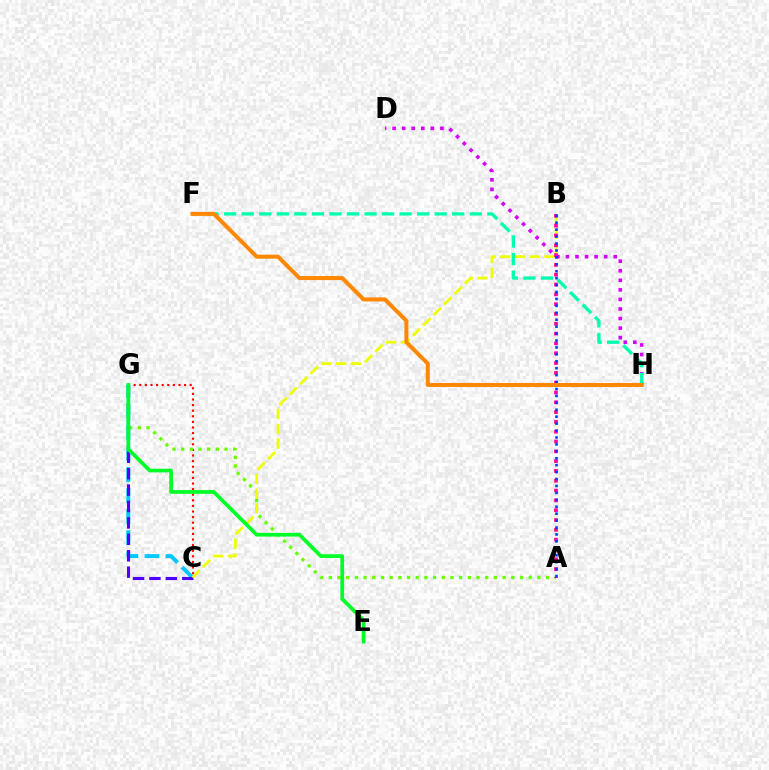{('D', 'H'): [{'color': '#d600ff', 'line_style': 'dotted', 'thickness': 2.6}], ('C', 'G'): [{'color': '#ff0000', 'line_style': 'dotted', 'thickness': 1.52}, {'color': '#00c7ff', 'line_style': 'dashed', 'thickness': 2.86}, {'color': '#4f00ff', 'line_style': 'dashed', 'thickness': 2.23}], ('A', 'G'): [{'color': '#66ff00', 'line_style': 'dotted', 'thickness': 2.36}], ('F', 'H'): [{'color': '#00ffaf', 'line_style': 'dashed', 'thickness': 2.38}, {'color': '#ff8800', 'line_style': 'solid', 'thickness': 2.89}], ('B', 'C'): [{'color': '#eeff00', 'line_style': 'dashed', 'thickness': 2.0}], ('A', 'B'): [{'color': '#ff00a0', 'line_style': 'dotted', 'thickness': 2.67}, {'color': '#003fff', 'line_style': 'dotted', 'thickness': 1.88}], ('E', 'G'): [{'color': '#00ff27', 'line_style': 'solid', 'thickness': 2.68}]}